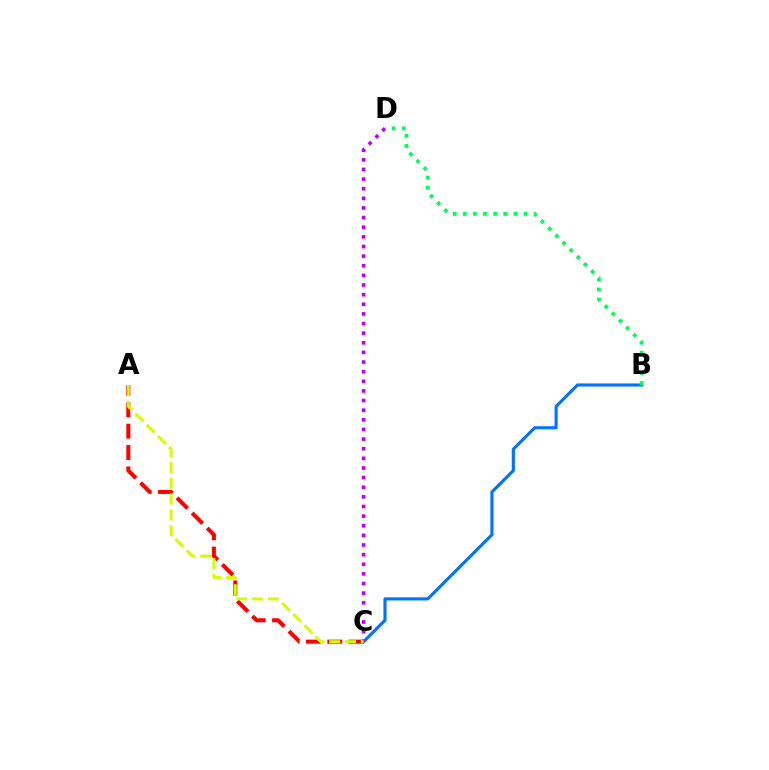{('A', 'C'): [{'color': '#ff0000', 'line_style': 'dashed', 'thickness': 2.9}, {'color': '#d1ff00', 'line_style': 'dashed', 'thickness': 2.15}], ('B', 'C'): [{'color': '#0074ff', 'line_style': 'solid', 'thickness': 2.25}], ('C', 'D'): [{'color': '#b900ff', 'line_style': 'dotted', 'thickness': 2.62}], ('B', 'D'): [{'color': '#00ff5c', 'line_style': 'dotted', 'thickness': 2.75}]}